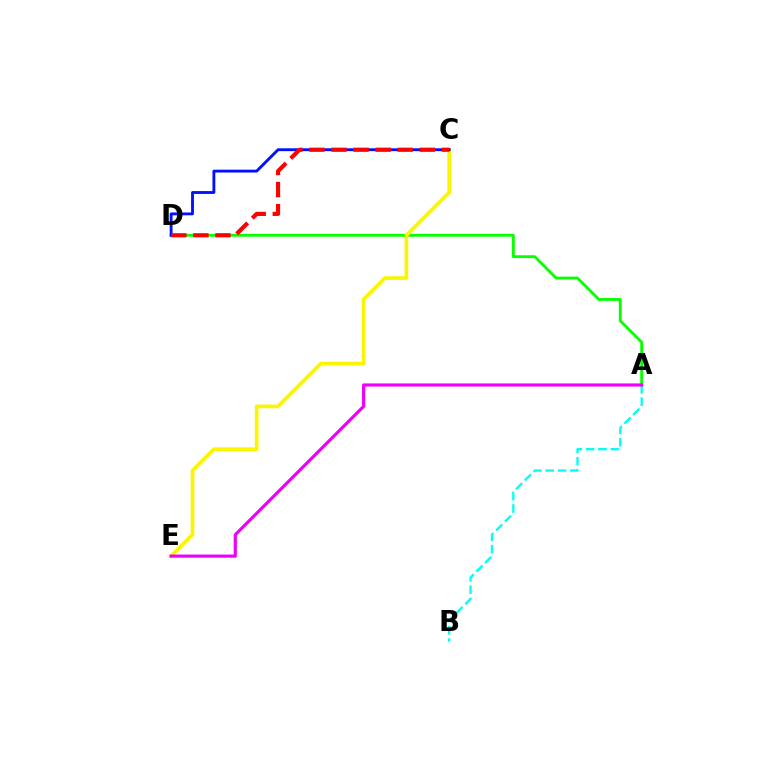{('A', 'D'): [{'color': '#08ff00', 'line_style': 'solid', 'thickness': 2.04}], ('C', 'E'): [{'color': '#fcf500', 'line_style': 'solid', 'thickness': 2.65}], ('C', 'D'): [{'color': '#0010ff', 'line_style': 'solid', 'thickness': 2.05}, {'color': '#ff0000', 'line_style': 'dashed', 'thickness': 3.0}], ('A', 'B'): [{'color': '#00fff6', 'line_style': 'dashed', 'thickness': 1.68}], ('A', 'E'): [{'color': '#ee00ff', 'line_style': 'solid', 'thickness': 2.28}]}